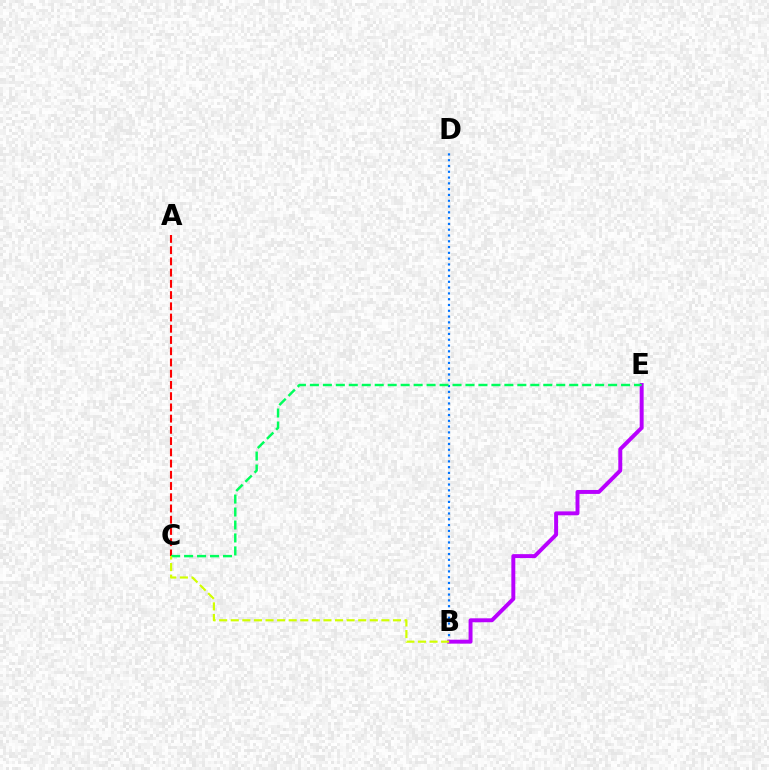{('B', 'D'): [{'color': '#0074ff', 'line_style': 'dotted', 'thickness': 1.57}], ('A', 'C'): [{'color': '#ff0000', 'line_style': 'dashed', 'thickness': 1.53}], ('B', 'E'): [{'color': '#b900ff', 'line_style': 'solid', 'thickness': 2.84}], ('C', 'E'): [{'color': '#00ff5c', 'line_style': 'dashed', 'thickness': 1.76}], ('B', 'C'): [{'color': '#d1ff00', 'line_style': 'dashed', 'thickness': 1.57}]}